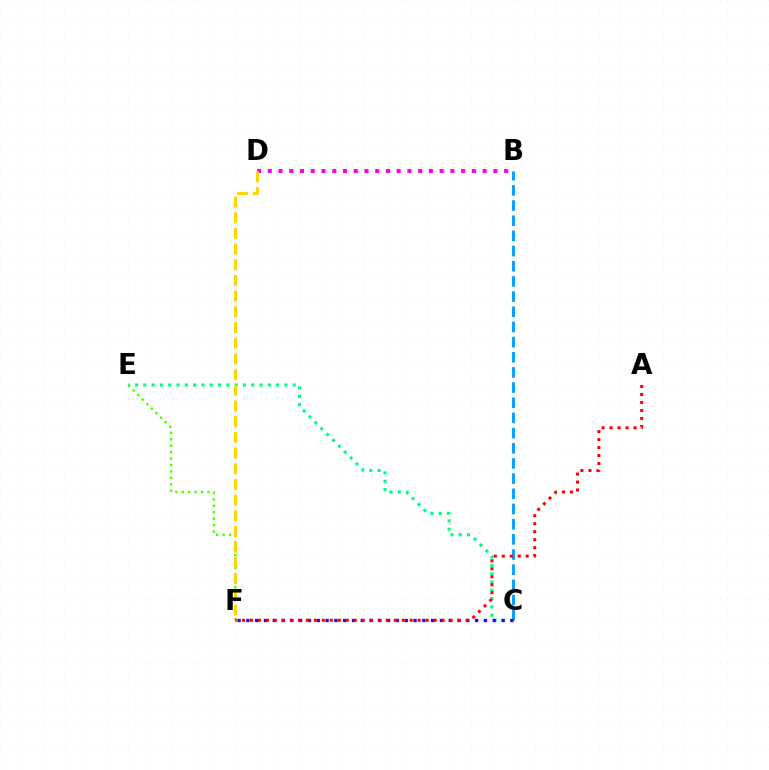{('B', 'C'): [{'color': '#009eff', 'line_style': 'dashed', 'thickness': 2.06}], ('B', 'D'): [{'color': '#ff00ed', 'line_style': 'dotted', 'thickness': 2.92}], ('E', 'F'): [{'color': '#4fff00', 'line_style': 'dotted', 'thickness': 1.75}], ('C', 'E'): [{'color': '#00ff86', 'line_style': 'dotted', 'thickness': 2.26}], ('C', 'F'): [{'color': '#3700ff', 'line_style': 'dotted', 'thickness': 2.39}], ('A', 'F'): [{'color': '#ff0000', 'line_style': 'dotted', 'thickness': 2.17}], ('D', 'F'): [{'color': '#ffd500', 'line_style': 'dashed', 'thickness': 2.13}]}